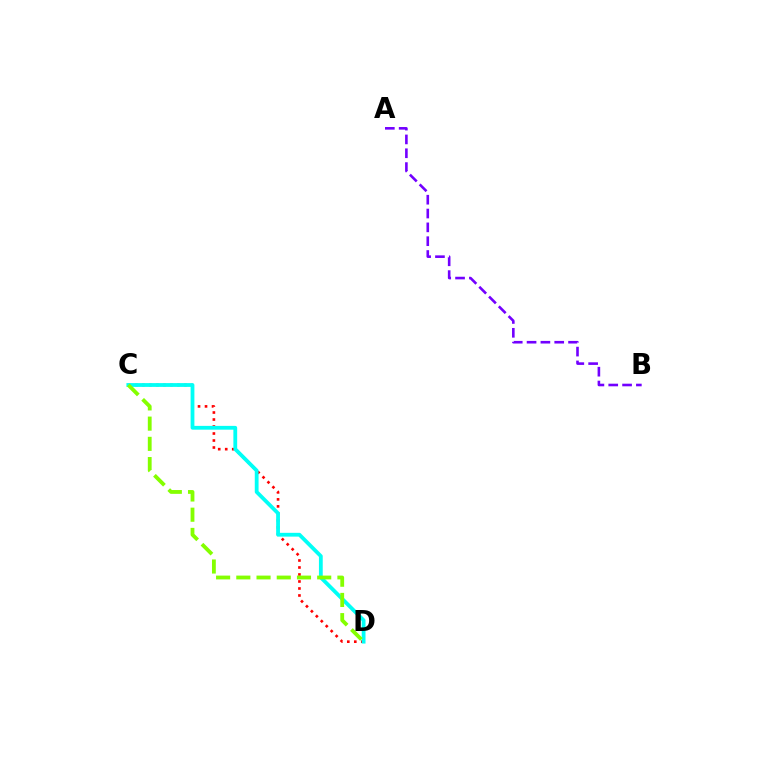{('C', 'D'): [{'color': '#ff0000', 'line_style': 'dotted', 'thickness': 1.9}, {'color': '#00fff6', 'line_style': 'solid', 'thickness': 2.73}, {'color': '#84ff00', 'line_style': 'dashed', 'thickness': 2.75}], ('A', 'B'): [{'color': '#7200ff', 'line_style': 'dashed', 'thickness': 1.88}]}